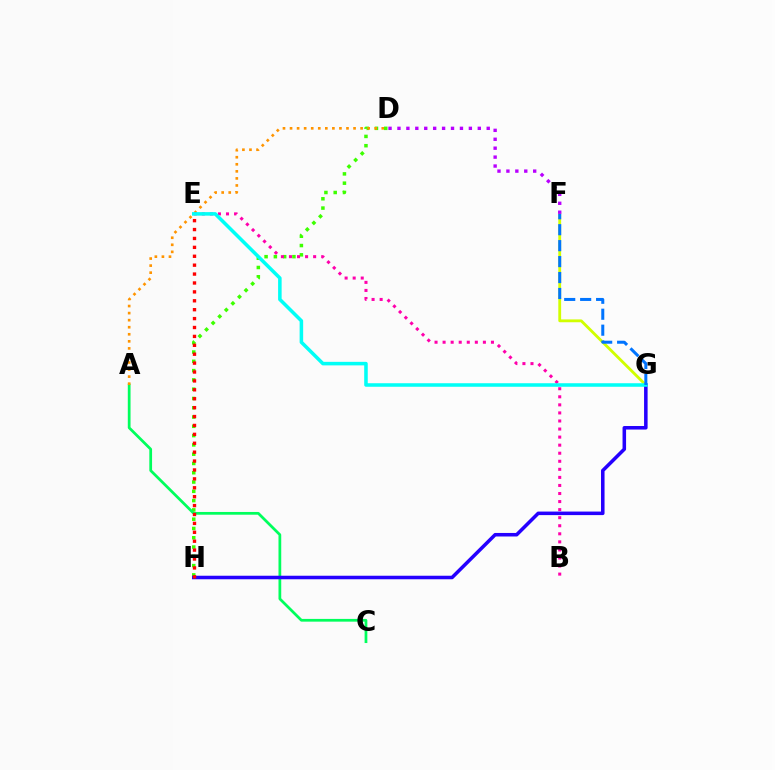{('D', 'H'): [{'color': '#3dff00', 'line_style': 'dotted', 'thickness': 2.52}], ('A', 'C'): [{'color': '#00ff5c', 'line_style': 'solid', 'thickness': 1.98}], ('A', 'D'): [{'color': '#ff9400', 'line_style': 'dotted', 'thickness': 1.92}], ('F', 'G'): [{'color': '#d1ff00', 'line_style': 'solid', 'thickness': 2.04}, {'color': '#0074ff', 'line_style': 'dashed', 'thickness': 2.17}], ('B', 'E'): [{'color': '#ff00ac', 'line_style': 'dotted', 'thickness': 2.19}], ('G', 'H'): [{'color': '#2500ff', 'line_style': 'solid', 'thickness': 2.55}], ('E', 'G'): [{'color': '#00fff6', 'line_style': 'solid', 'thickness': 2.54}], ('D', 'F'): [{'color': '#b900ff', 'line_style': 'dotted', 'thickness': 2.42}], ('E', 'H'): [{'color': '#ff0000', 'line_style': 'dotted', 'thickness': 2.42}]}